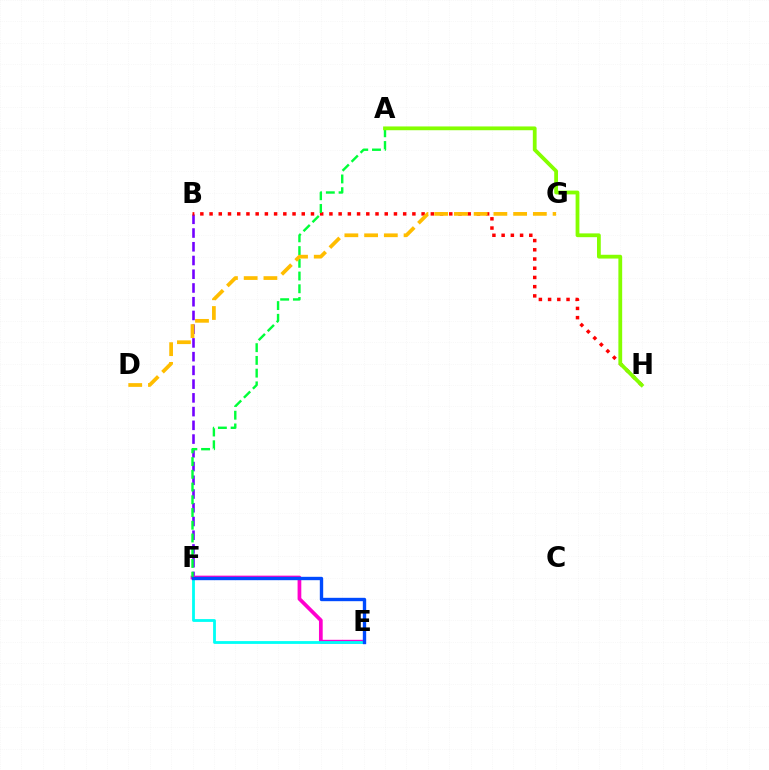{('B', 'F'): [{'color': '#7200ff', 'line_style': 'dashed', 'thickness': 1.87}], ('E', 'F'): [{'color': '#ff00cf', 'line_style': 'solid', 'thickness': 2.68}, {'color': '#00fff6', 'line_style': 'solid', 'thickness': 2.02}, {'color': '#004bff', 'line_style': 'solid', 'thickness': 2.42}], ('B', 'H'): [{'color': '#ff0000', 'line_style': 'dotted', 'thickness': 2.5}], ('A', 'F'): [{'color': '#00ff39', 'line_style': 'dashed', 'thickness': 1.73}], ('D', 'G'): [{'color': '#ffbd00', 'line_style': 'dashed', 'thickness': 2.68}], ('A', 'H'): [{'color': '#84ff00', 'line_style': 'solid', 'thickness': 2.73}]}